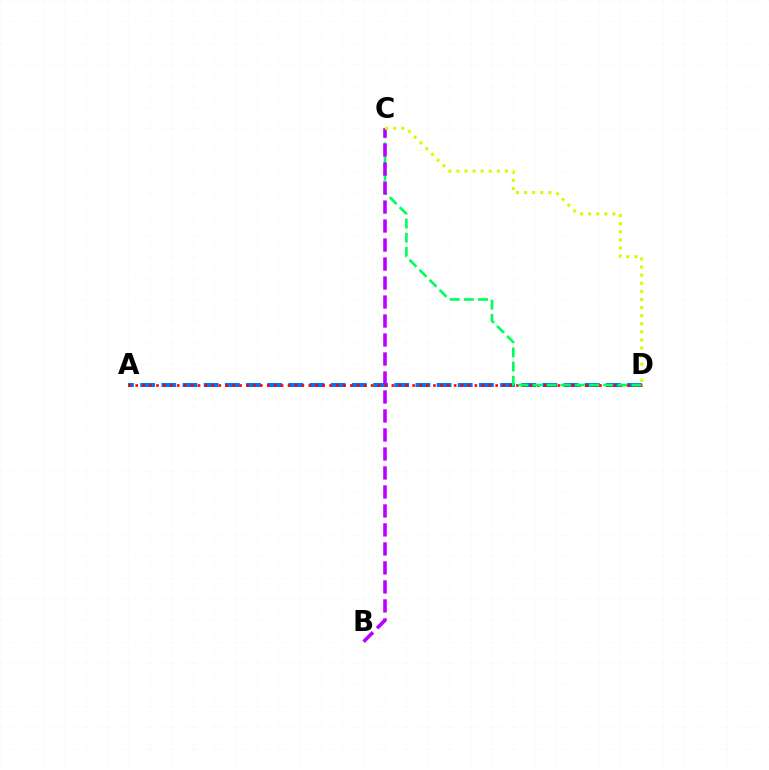{('A', 'D'): [{'color': '#0074ff', 'line_style': 'dashed', 'thickness': 2.88}, {'color': '#ff0000', 'line_style': 'dotted', 'thickness': 1.88}], ('C', 'D'): [{'color': '#00ff5c', 'line_style': 'dashed', 'thickness': 1.92}, {'color': '#d1ff00', 'line_style': 'dotted', 'thickness': 2.2}], ('B', 'C'): [{'color': '#b900ff', 'line_style': 'dashed', 'thickness': 2.58}]}